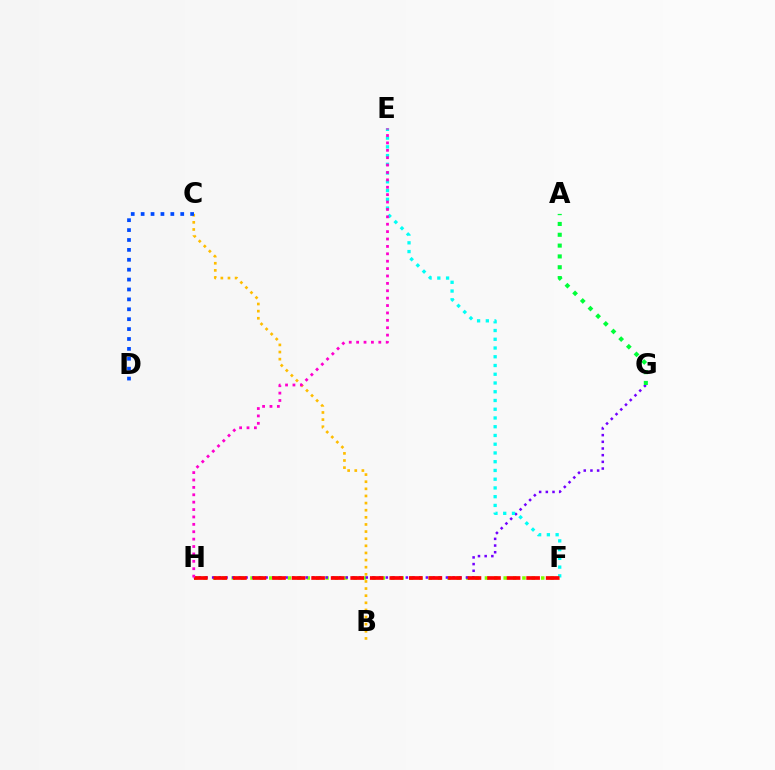{('B', 'C'): [{'color': '#ffbd00', 'line_style': 'dotted', 'thickness': 1.94}], ('F', 'H'): [{'color': '#84ff00', 'line_style': 'dotted', 'thickness': 2.55}, {'color': '#ff0000', 'line_style': 'dashed', 'thickness': 2.66}], ('G', 'H'): [{'color': '#7200ff', 'line_style': 'dotted', 'thickness': 1.81}], ('E', 'F'): [{'color': '#00fff6', 'line_style': 'dotted', 'thickness': 2.38}], ('C', 'D'): [{'color': '#004bff', 'line_style': 'dotted', 'thickness': 2.69}], ('A', 'G'): [{'color': '#00ff39', 'line_style': 'dotted', 'thickness': 2.94}], ('E', 'H'): [{'color': '#ff00cf', 'line_style': 'dotted', 'thickness': 2.01}]}